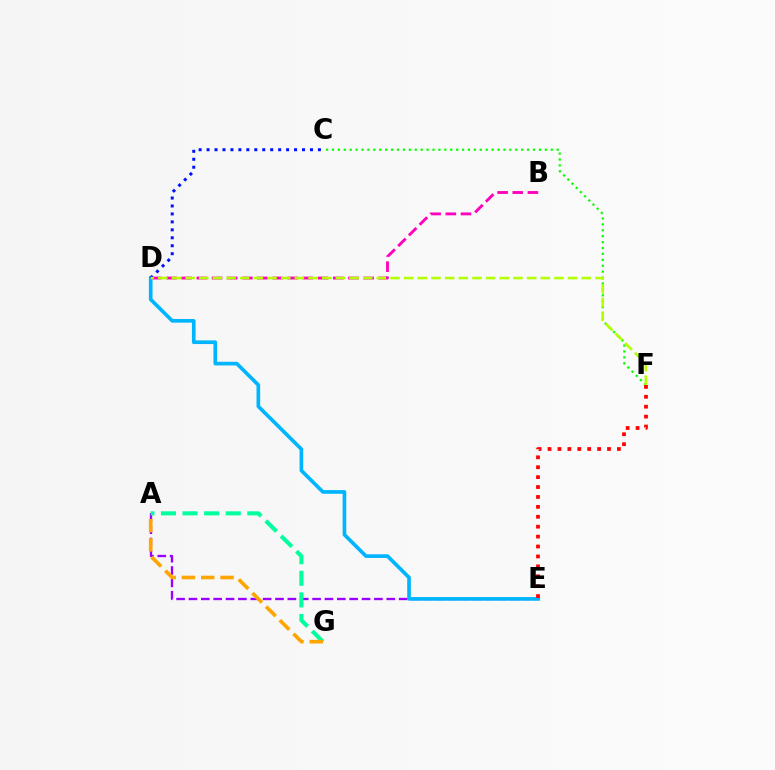{('A', 'E'): [{'color': '#9b00ff', 'line_style': 'dashed', 'thickness': 1.68}], ('A', 'G'): [{'color': '#00ff9d', 'line_style': 'dashed', 'thickness': 2.93}, {'color': '#ffa500', 'line_style': 'dashed', 'thickness': 2.62}], ('D', 'E'): [{'color': '#00b5ff', 'line_style': 'solid', 'thickness': 2.64}], ('B', 'D'): [{'color': '#ff00bd', 'line_style': 'dashed', 'thickness': 2.06}], ('C', 'F'): [{'color': '#08ff00', 'line_style': 'dotted', 'thickness': 1.61}], ('C', 'D'): [{'color': '#0010ff', 'line_style': 'dotted', 'thickness': 2.16}], ('E', 'F'): [{'color': '#ff0000', 'line_style': 'dotted', 'thickness': 2.69}], ('D', 'F'): [{'color': '#b3ff00', 'line_style': 'dashed', 'thickness': 1.86}]}